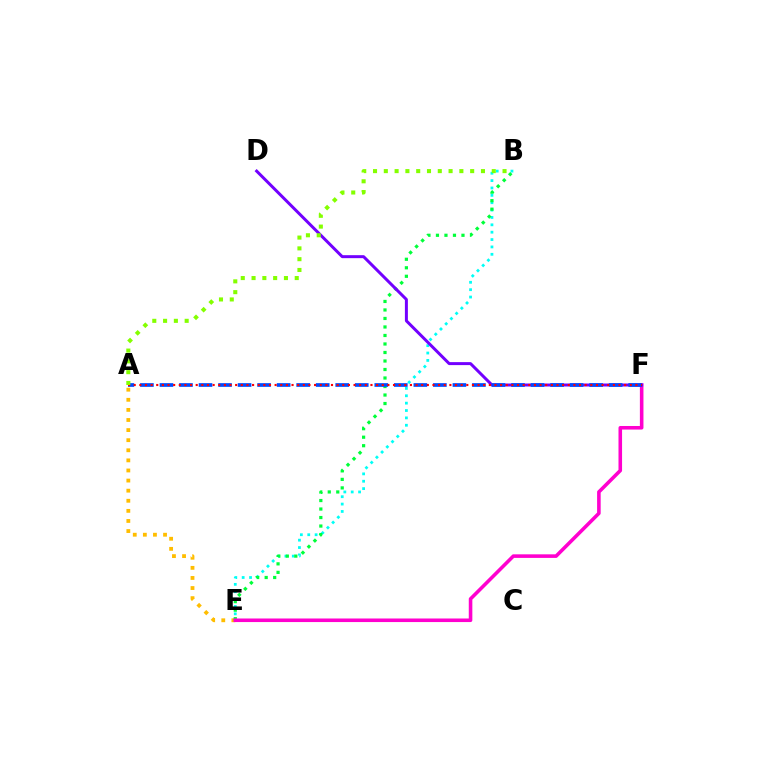{('B', 'E'): [{'color': '#00fff6', 'line_style': 'dotted', 'thickness': 2.0}, {'color': '#00ff39', 'line_style': 'dotted', 'thickness': 2.31}], ('A', 'E'): [{'color': '#ffbd00', 'line_style': 'dotted', 'thickness': 2.74}], ('E', 'F'): [{'color': '#ff00cf', 'line_style': 'solid', 'thickness': 2.57}], ('D', 'F'): [{'color': '#7200ff', 'line_style': 'solid', 'thickness': 2.15}], ('A', 'F'): [{'color': '#004bff', 'line_style': 'dashed', 'thickness': 2.65}, {'color': '#ff0000', 'line_style': 'dotted', 'thickness': 1.53}], ('A', 'B'): [{'color': '#84ff00', 'line_style': 'dotted', 'thickness': 2.93}]}